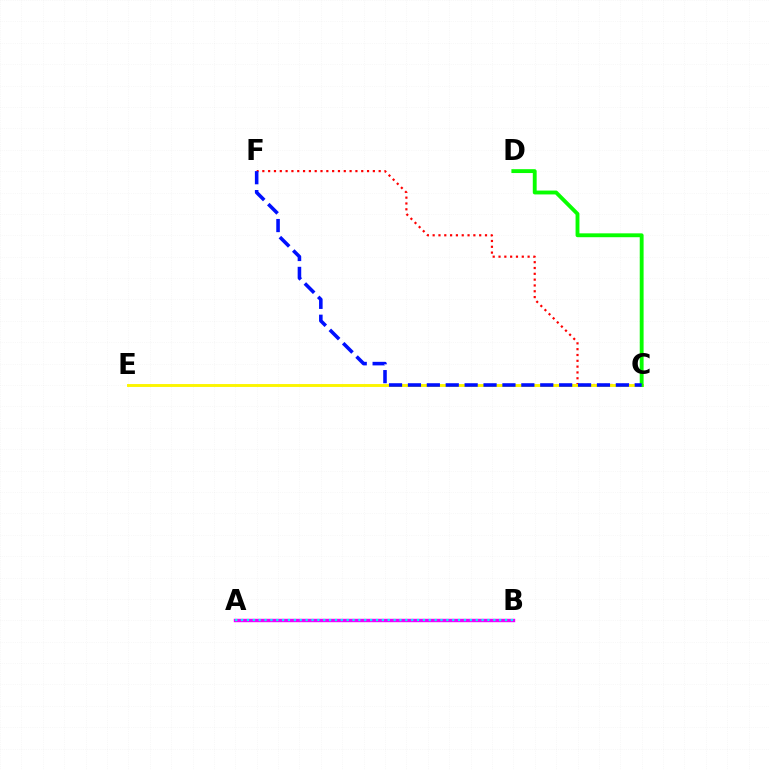{('A', 'B'): [{'color': '#ee00ff', 'line_style': 'solid', 'thickness': 2.46}, {'color': '#00fff6', 'line_style': 'dotted', 'thickness': 1.59}], ('C', 'F'): [{'color': '#ff0000', 'line_style': 'dotted', 'thickness': 1.58}, {'color': '#0010ff', 'line_style': 'dashed', 'thickness': 2.57}], ('C', 'E'): [{'color': '#fcf500', 'line_style': 'solid', 'thickness': 2.09}], ('C', 'D'): [{'color': '#08ff00', 'line_style': 'solid', 'thickness': 2.78}]}